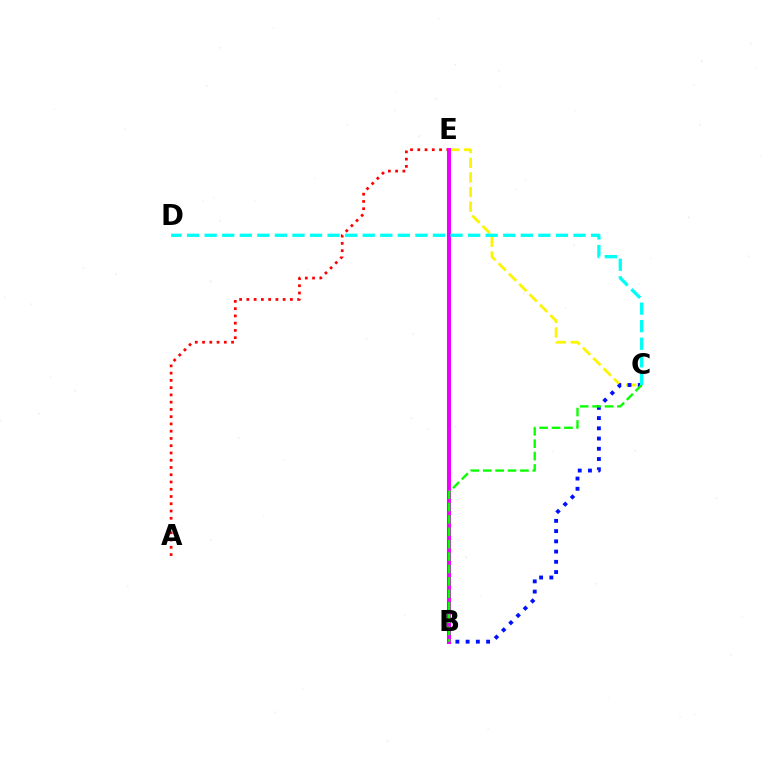{('A', 'E'): [{'color': '#ff0000', 'line_style': 'dotted', 'thickness': 1.97}], ('C', 'E'): [{'color': '#fcf500', 'line_style': 'dashed', 'thickness': 1.99}], ('B', 'E'): [{'color': '#ee00ff', 'line_style': 'solid', 'thickness': 2.92}], ('B', 'C'): [{'color': '#0010ff', 'line_style': 'dotted', 'thickness': 2.78}, {'color': '#08ff00', 'line_style': 'dashed', 'thickness': 1.68}], ('C', 'D'): [{'color': '#00fff6', 'line_style': 'dashed', 'thickness': 2.39}]}